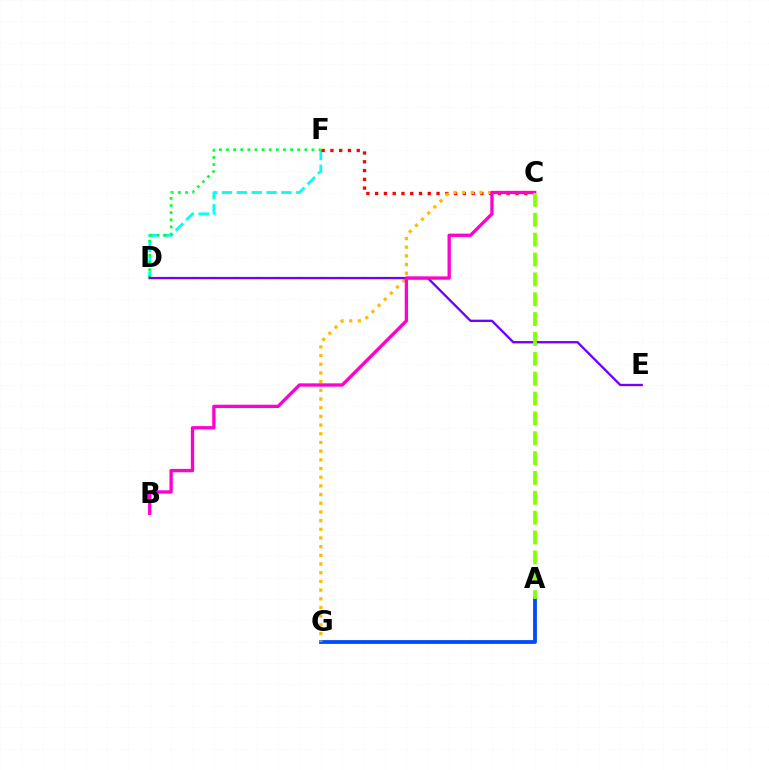{('A', 'G'): [{'color': '#004bff', 'line_style': 'solid', 'thickness': 2.73}], ('D', 'F'): [{'color': '#00fff6', 'line_style': 'dashed', 'thickness': 2.02}, {'color': '#00ff39', 'line_style': 'dotted', 'thickness': 1.93}], ('C', 'F'): [{'color': '#ff0000', 'line_style': 'dotted', 'thickness': 2.38}], ('C', 'G'): [{'color': '#ffbd00', 'line_style': 'dotted', 'thickness': 2.36}], ('D', 'E'): [{'color': '#7200ff', 'line_style': 'solid', 'thickness': 1.68}], ('B', 'C'): [{'color': '#ff00cf', 'line_style': 'solid', 'thickness': 2.39}], ('A', 'C'): [{'color': '#84ff00', 'line_style': 'dashed', 'thickness': 2.7}]}